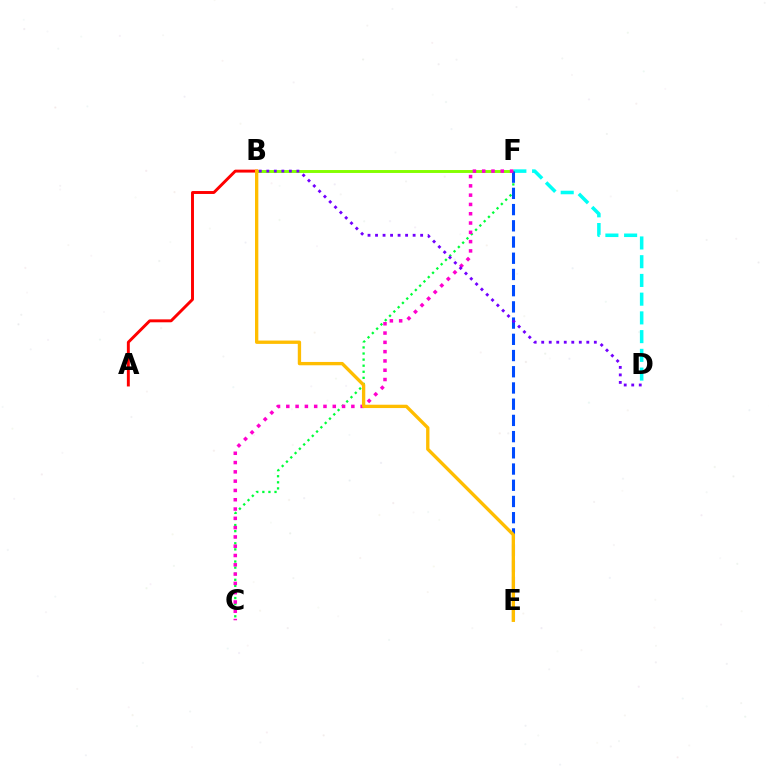{('B', 'F'): [{'color': '#84ff00', 'line_style': 'solid', 'thickness': 2.1}], ('D', 'F'): [{'color': '#00fff6', 'line_style': 'dashed', 'thickness': 2.54}], ('C', 'F'): [{'color': '#00ff39', 'line_style': 'dotted', 'thickness': 1.65}, {'color': '#ff00cf', 'line_style': 'dotted', 'thickness': 2.53}], ('E', 'F'): [{'color': '#004bff', 'line_style': 'dashed', 'thickness': 2.2}], ('A', 'B'): [{'color': '#ff0000', 'line_style': 'solid', 'thickness': 2.11}], ('B', 'E'): [{'color': '#ffbd00', 'line_style': 'solid', 'thickness': 2.4}], ('B', 'D'): [{'color': '#7200ff', 'line_style': 'dotted', 'thickness': 2.04}]}